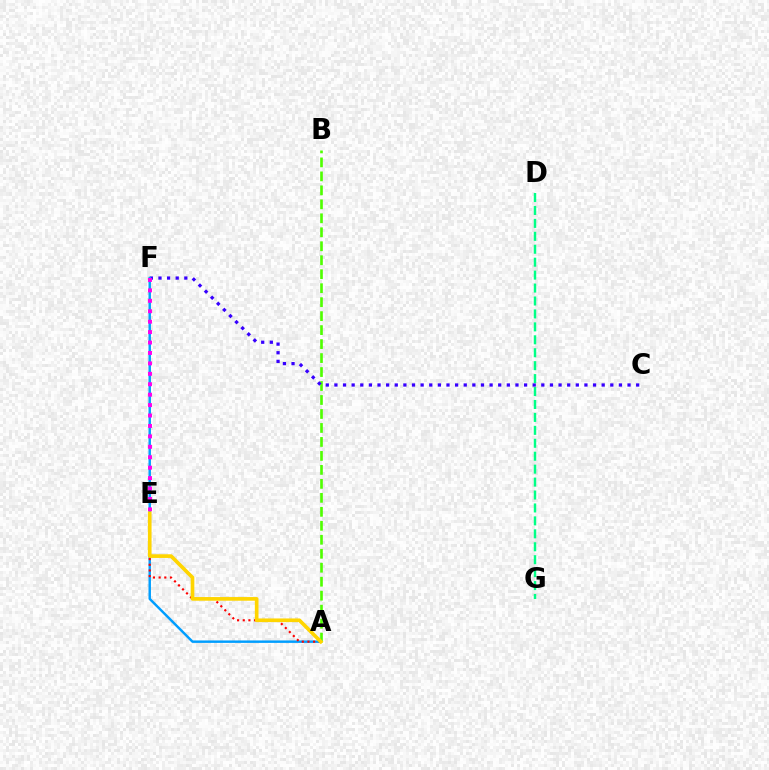{('A', 'B'): [{'color': '#4fff00', 'line_style': 'dashed', 'thickness': 1.9}], ('C', 'F'): [{'color': '#3700ff', 'line_style': 'dotted', 'thickness': 2.34}], ('D', 'G'): [{'color': '#00ff86', 'line_style': 'dashed', 'thickness': 1.76}], ('A', 'F'): [{'color': '#009eff', 'line_style': 'solid', 'thickness': 1.76}], ('A', 'E'): [{'color': '#ff0000', 'line_style': 'dotted', 'thickness': 1.54}, {'color': '#ffd500', 'line_style': 'solid', 'thickness': 2.63}], ('E', 'F'): [{'color': '#ff00ed', 'line_style': 'dotted', 'thickness': 2.83}]}